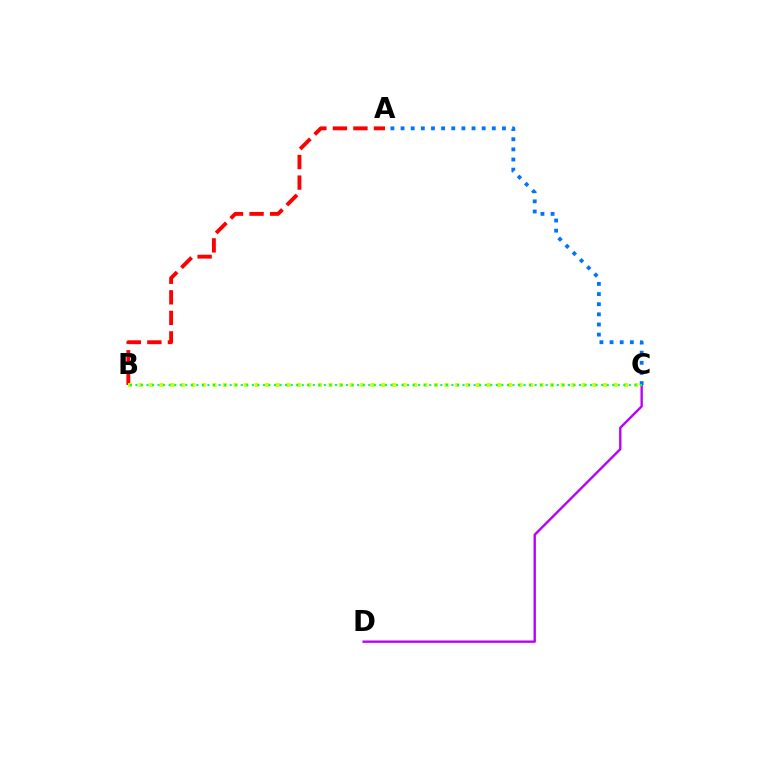{('C', 'D'): [{'color': '#b900ff', 'line_style': 'solid', 'thickness': 1.7}], ('A', 'C'): [{'color': '#0074ff', 'line_style': 'dotted', 'thickness': 2.75}], ('A', 'B'): [{'color': '#ff0000', 'line_style': 'dashed', 'thickness': 2.79}], ('B', 'C'): [{'color': '#d1ff00', 'line_style': 'dotted', 'thickness': 2.87}, {'color': '#00ff5c', 'line_style': 'dotted', 'thickness': 1.51}]}